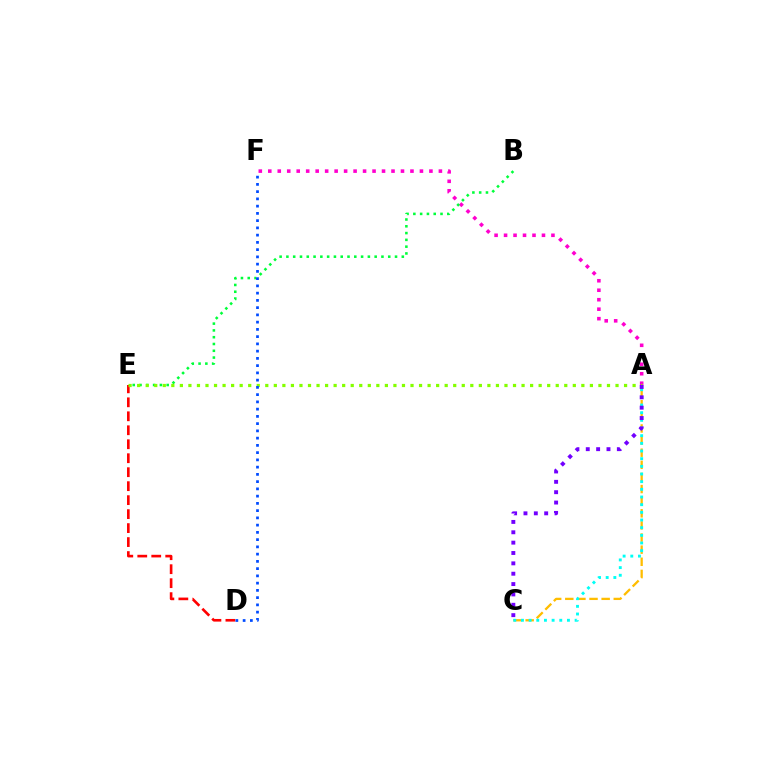{('D', 'E'): [{'color': '#ff0000', 'line_style': 'dashed', 'thickness': 1.9}], ('A', 'C'): [{'color': '#ffbd00', 'line_style': 'dashed', 'thickness': 1.65}, {'color': '#00fff6', 'line_style': 'dotted', 'thickness': 2.08}, {'color': '#7200ff', 'line_style': 'dotted', 'thickness': 2.81}], ('A', 'F'): [{'color': '#ff00cf', 'line_style': 'dotted', 'thickness': 2.58}], ('B', 'E'): [{'color': '#00ff39', 'line_style': 'dotted', 'thickness': 1.84}], ('A', 'E'): [{'color': '#84ff00', 'line_style': 'dotted', 'thickness': 2.32}], ('D', 'F'): [{'color': '#004bff', 'line_style': 'dotted', 'thickness': 1.97}]}